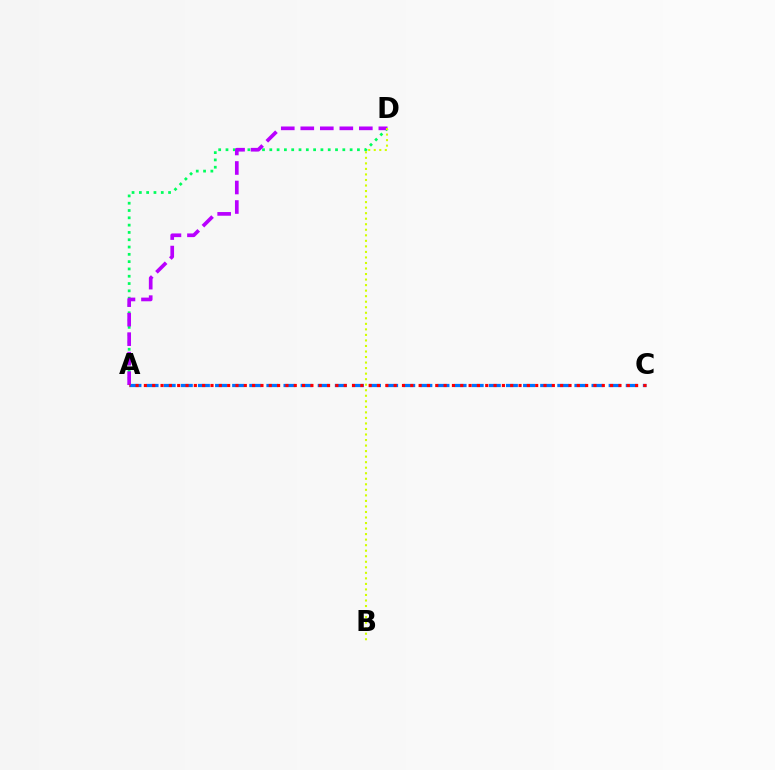{('A', 'D'): [{'color': '#00ff5c', 'line_style': 'dotted', 'thickness': 1.98}, {'color': '#b900ff', 'line_style': 'dashed', 'thickness': 2.65}], ('A', 'C'): [{'color': '#0074ff', 'line_style': 'dashed', 'thickness': 2.32}, {'color': '#ff0000', 'line_style': 'dotted', 'thickness': 2.26}], ('B', 'D'): [{'color': '#d1ff00', 'line_style': 'dotted', 'thickness': 1.5}]}